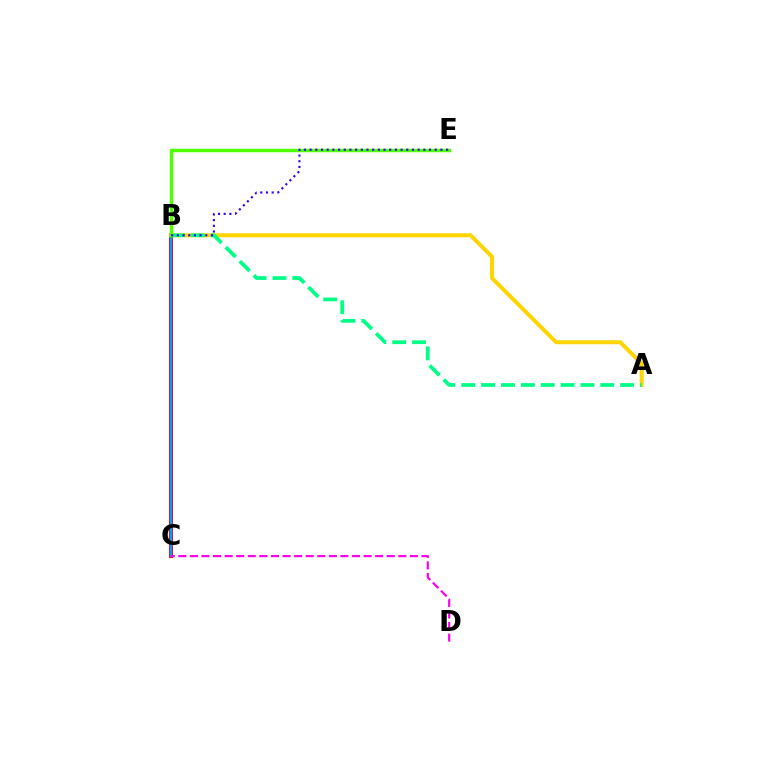{('B', 'C'): [{'color': '#ff0000', 'line_style': 'solid', 'thickness': 2.91}, {'color': '#009eff', 'line_style': 'solid', 'thickness': 1.73}], ('A', 'B'): [{'color': '#ffd500', 'line_style': 'solid', 'thickness': 2.88}, {'color': '#00ff86', 'line_style': 'dashed', 'thickness': 2.7}], ('C', 'D'): [{'color': '#ff00ed', 'line_style': 'dashed', 'thickness': 1.57}], ('B', 'E'): [{'color': '#4fff00', 'line_style': 'solid', 'thickness': 2.5}, {'color': '#3700ff', 'line_style': 'dotted', 'thickness': 1.54}]}